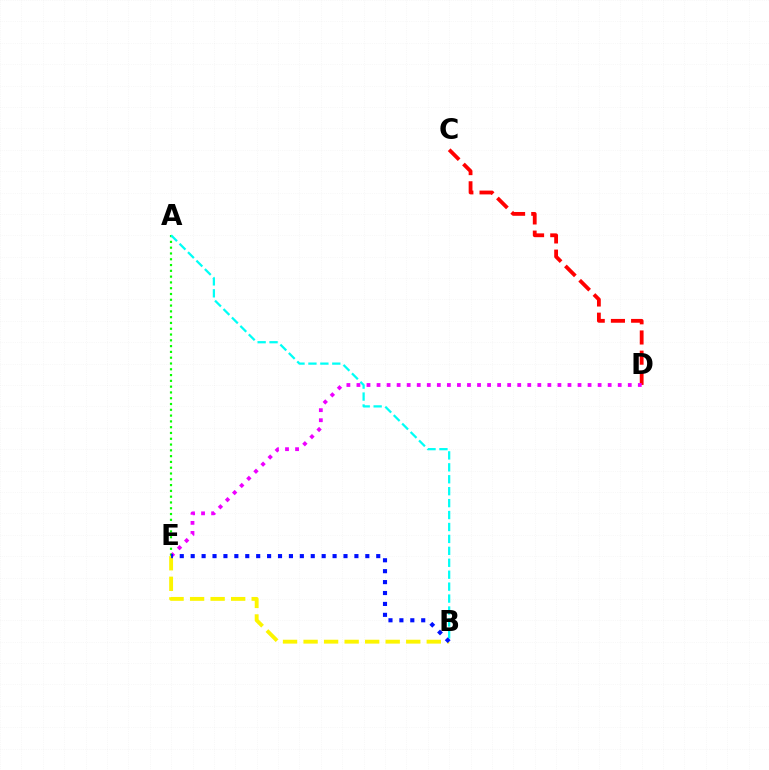{('C', 'D'): [{'color': '#ff0000', 'line_style': 'dashed', 'thickness': 2.74}], ('D', 'E'): [{'color': '#ee00ff', 'line_style': 'dotted', 'thickness': 2.73}], ('A', 'E'): [{'color': '#08ff00', 'line_style': 'dotted', 'thickness': 1.57}], ('B', 'E'): [{'color': '#fcf500', 'line_style': 'dashed', 'thickness': 2.79}, {'color': '#0010ff', 'line_style': 'dotted', 'thickness': 2.97}], ('A', 'B'): [{'color': '#00fff6', 'line_style': 'dashed', 'thickness': 1.62}]}